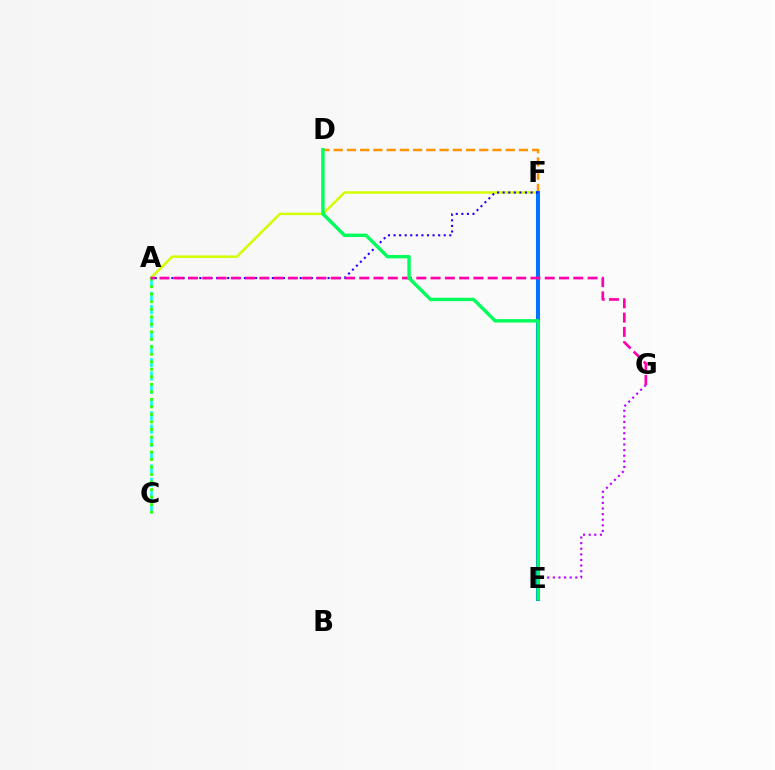{('E', 'F'): [{'color': '#ff0000', 'line_style': 'solid', 'thickness': 1.58}, {'color': '#0074ff', 'line_style': 'solid', 'thickness': 2.92}], ('D', 'F'): [{'color': '#ff9400', 'line_style': 'dashed', 'thickness': 1.8}], ('A', 'F'): [{'color': '#d1ff00', 'line_style': 'solid', 'thickness': 1.81}, {'color': '#2500ff', 'line_style': 'dotted', 'thickness': 1.51}], ('A', 'C'): [{'color': '#00fff6', 'line_style': 'dashed', 'thickness': 1.8}, {'color': '#3dff00', 'line_style': 'dotted', 'thickness': 2.04}], ('E', 'G'): [{'color': '#b900ff', 'line_style': 'dotted', 'thickness': 1.53}], ('A', 'G'): [{'color': '#ff00ac', 'line_style': 'dashed', 'thickness': 1.94}], ('D', 'E'): [{'color': '#00ff5c', 'line_style': 'solid', 'thickness': 2.45}]}